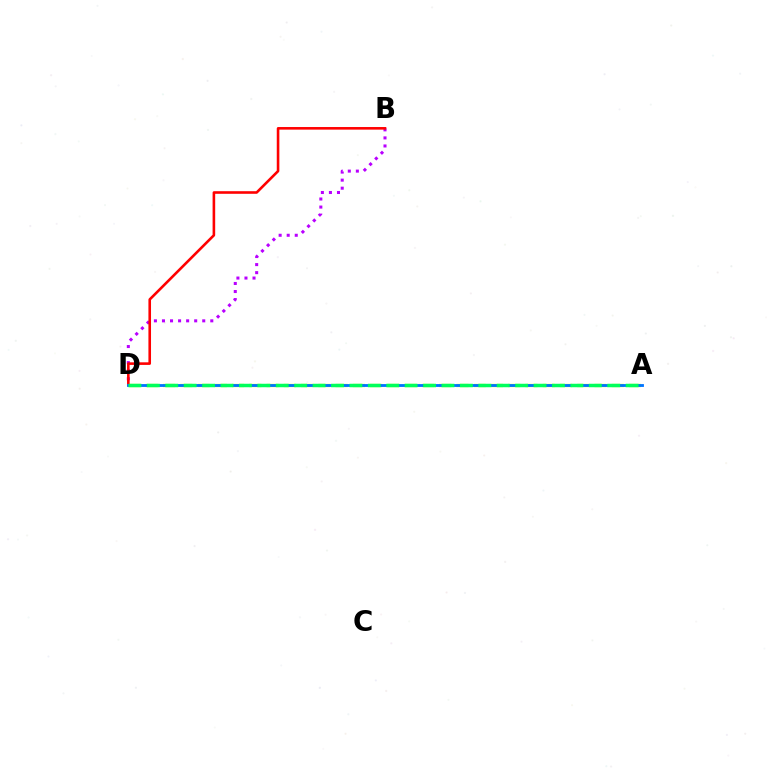{('A', 'D'): [{'color': '#d1ff00', 'line_style': 'dashed', 'thickness': 2.34}, {'color': '#0074ff', 'line_style': 'solid', 'thickness': 2.04}, {'color': '#00ff5c', 'line_style': 'dashed', 'thickness': 2.5}], ('B', 'D'): [{'color': '#b900ff', 'line_style': 'dotted', 'thickness': 2.19}, {'color': '#ff0000', 'line_style': 'solid', 'thickness': 1.87}]}